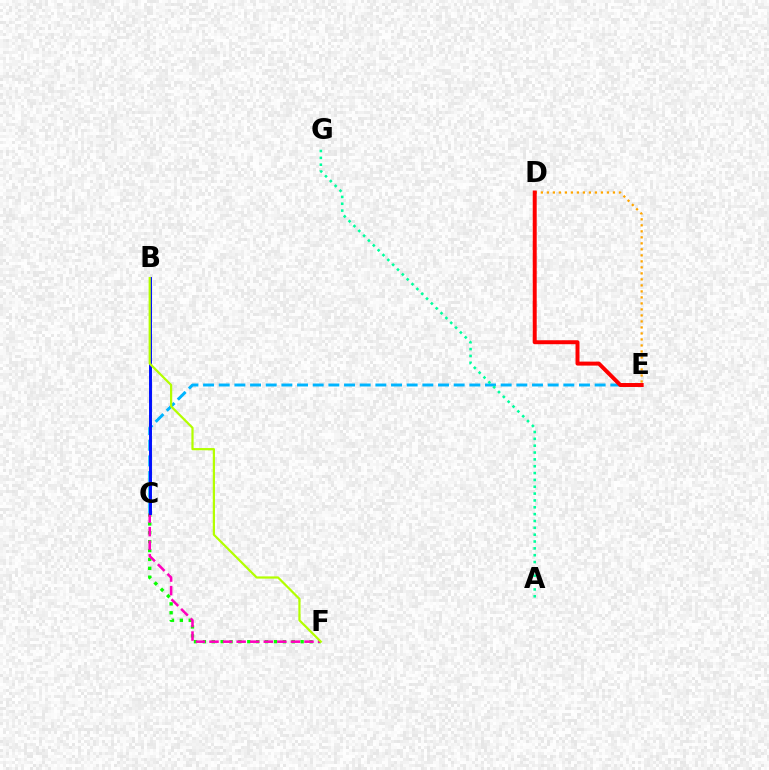{('C', 'F'): [{'color': '#08ff00', 'line_style': 'dotted', 'thickness': 2.41}, {'color': '#ff00bd', 'line_style': 'dashed', 'thickness': 1.84}], ('B', 'C'): [{'color': '#9b00ff', 'line_style': 'dotted', 'thickness': 2.16}, {'color': '#0010ff', 'line_style': 'solid', 'thickness': 2.12}], ('C', 'E'): [{'color': '#00b5ff', 'line_style': 'dashed', 'thickness': 2.13}], ('D', 'E'): [{'color': '#ffa500', 'line_style': 'dotted', 'thickness': 1.63}, {'color': '#ff0000', 'line_style': 'solid', 'thickness': 2.86}], ('B', 'F'): [{'color': '#b3ff00', 'line_style': 'solid', 'thickness': 1.6}], ('A', 'G'): [{'color': '#00ff9d', 'line_style': 'dotted', 'thickness': 1.86}]}